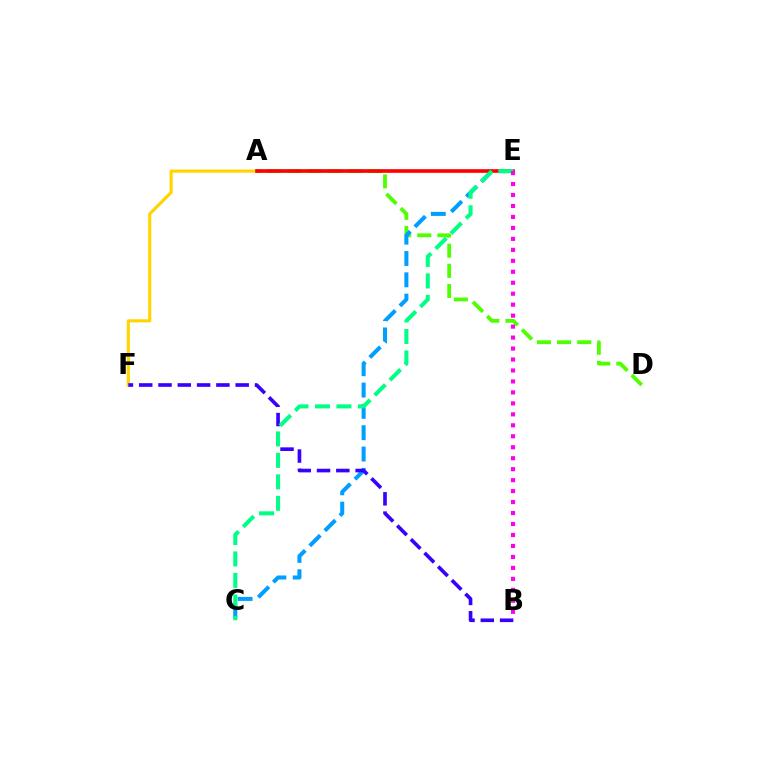{('A', 'F'): [{'color': '#ffd500', 'line_style': 'solid', 'thickness': 2.26}], ('A', 'D'): [{'color': '#4fff00', 'line_style': 'dashed', 'thickness': 2.74}], ('C', 'E'): [{'color': '#009eff', 'line_style': 'dashed', 'thickness': 2.9}, {'color': '#00ff86', 'line_style': 'dashed', 'thickness': 2.92}], ('A', 'E'): [{'color': '#ff0000', 'line_style': 'solid', 'thickness': 2.63}], ('B', 'F'): [{'color': '#3700ff', 'line_style': 'dashed', 'thickness': 2.62}], ('B', 'E'): [{'color': '#ff00ed', 'line_style': 'dotted', 'thickness': 2.98}]}